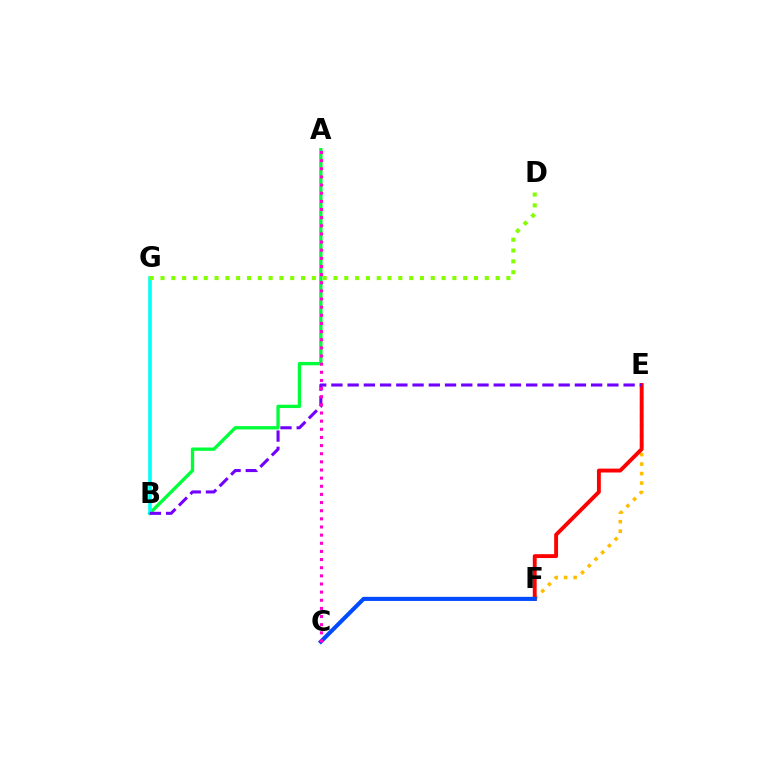{('A', 'B'): [{'color': '#00ff39', 'line_style': 'solid', 'thickness': 2.4}], ('B', 'G'): [{'color': '#00fff6', 'line_style': 'solid', 'thickness': 2.58}], ('E', 'F'): [{'color': '#ffbd00', 'line_style': 'dotted', 'thickness': 2.58}, {'color': '#ff0000', 'line_style': 'solid', 'thickness': 2.79}], ('B', 'E'): [{'color': '#7200ff', 'line_style': 'dashed', 'thickness': 2.21}], ('D', 'G'): [{'color': '#84ff00', 'line_style': 'dotted', 'thickness': 2.94}], ('C', 'F'): [{'color': '#004bff', 'line_style': 'solid', 'thickness': 2.95}], ('A', 'C'): [{'color': '#ff00cf', 'line_style': 'dotted', 'thickness': 2.21}]}